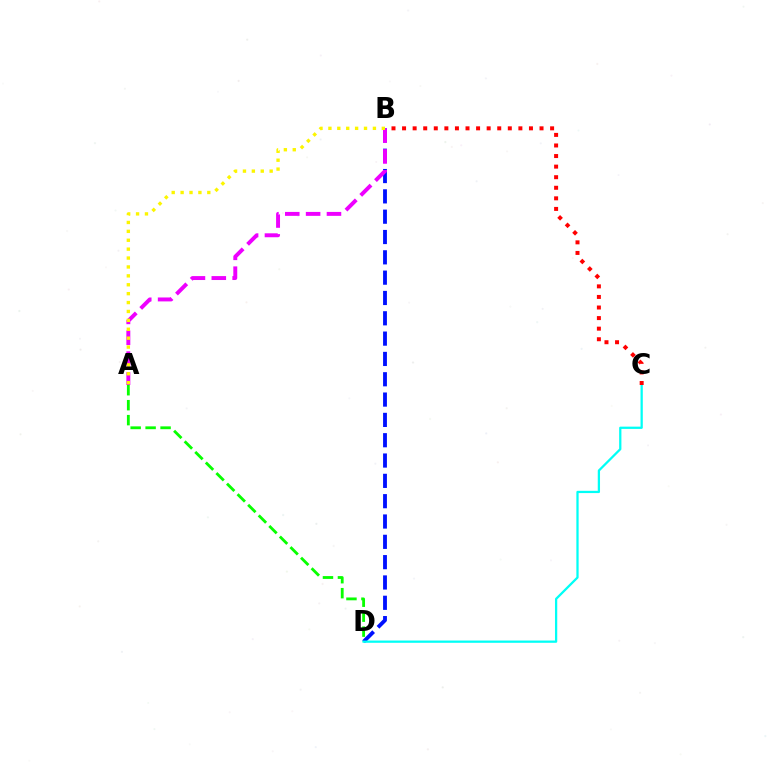{('A', 'D'): [{'color': '#08ff00', 'line_style': 'dashed', 'thickness': 2.03}], ('B', 'D'): [{'color': '#0010ff', 'line_style': 'dashed', 'thickness': 2.76}], ('A', 'B'): [{'color': '#ee00ff', 'line_style': 'dashed', 'thickness': 2.83}, {'color': '#fcf500', 'line_style': 'dotted', 'thickness': 2.42}], ('C', 'D'): [{'color': '#00fff6', 'line_style': 'solid', 'thickness': 1.63}], ('B', 'C'): [{'color': '#ff0000', 'line_style': 'dotted', 'thickness': 2.87}]}